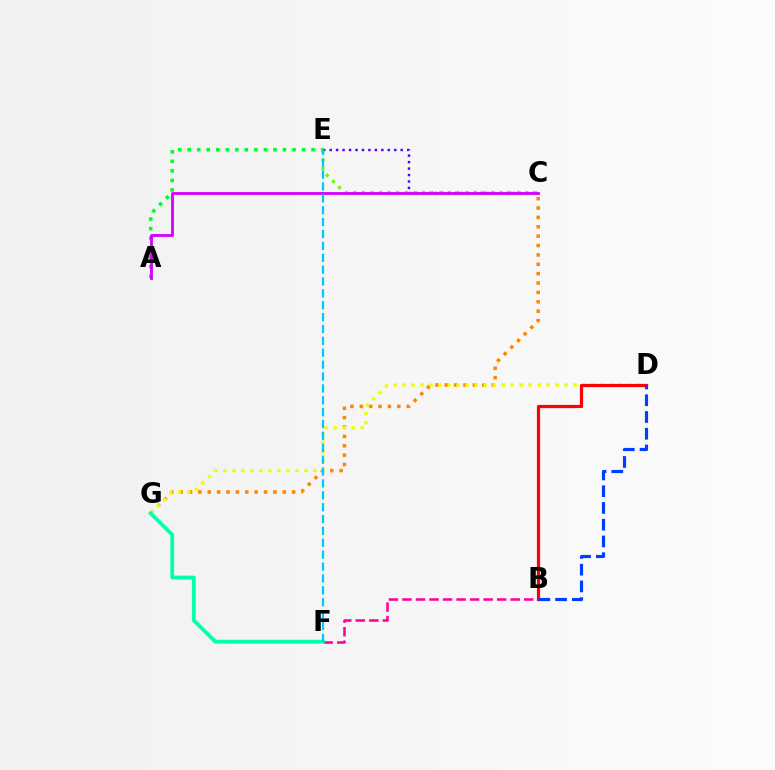{('C', 'G'): [{'color': '#ff8800', 'line_style': 'dotted', 'thickness': 2.55}], ('A', 'E'): [{'color': '#00ff27', 'line_style': 'dotted', 'thickness': 2.59}], ('B', 'F'): [{'color': '#ff00a0', 'line_style': 'dashed', 'thickness': 1.84}], ('D', 'G'): [{'color': '#eeff00', 'line_style': 'dotted', 'thickness': 2.45}], ('C', 'E'): [{'color': '#4f00ff', 'line_style': 'dotted', 'thickness': 1.75}, {'color': '#66ff00', 'line_style': 'dotted', 'thickness': 2.34}], ('B', 'D'): [{'color': '#ff0000', 'line_style': 'solid', 'thickness': 2.3}, {'color': '#003fff', 'line_style': 'dashed', 'thickness': 2.27}], ('F', 'G'): [{'color': '#00ffaf', 'line_style': 'solid', 'thickness': 2.71}], ('A', 'C'): [{'color': '#d600ff', 'line_style': 'solid', 'thickness': 2.04}], ('E', 'F'): [{'color': '#00c7ff', 'line_style': 'dashed', 'thickness': 1.61}]}